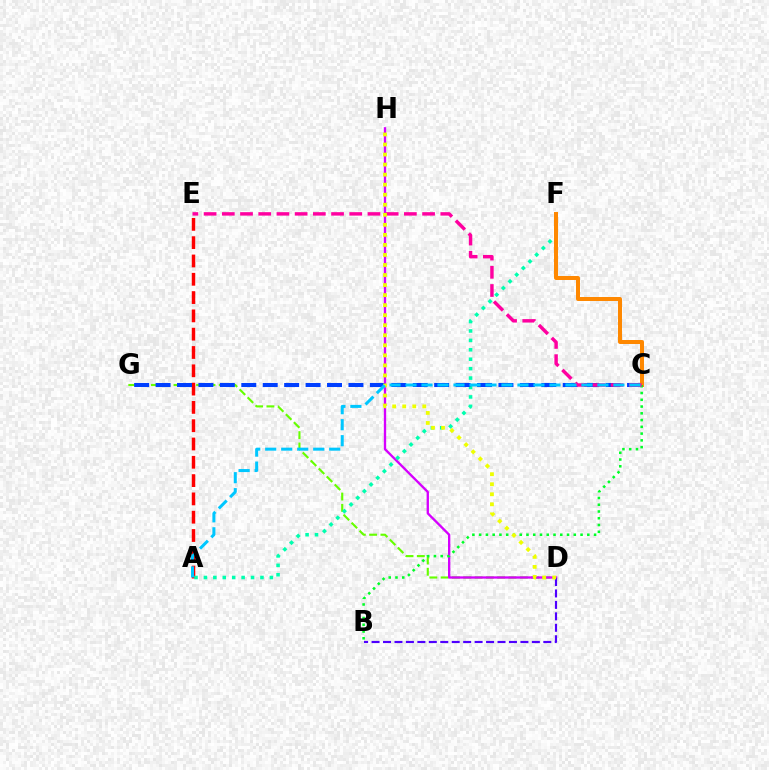{('D', 'G'): [{'color': '#66ff00', 'line_style': 'dashed', 'thickness': 1.54}], ('D', 'H'): [{'color': '#d600ff', 'line_style': 'solid', 'thickness': 1.68}, {'color': '#eeff00', 'line_style': 'dotted', 'thickness': 2.73}], ('B', 'D'): [{'color': '#4f00ff', 'line_style': 'dashed', 'thickness': 1.56}], ('A', 'E'): [{'color': '#ff0000', 'line_style': 'dashed', 'thickness': 2.49}], ('A', 'F'): [{'color': '#00ffaf', 'line_style': 'dotted', 'thickness': 2.56}], ('C', 'G'): [{'color': '#003fff', 'line_style': 'dashed', 'thickness': 2.91}], ('C', 'F'): [{'color': '#ff8800', 'line_style': 'solid', 'thickness': 2.87}], ('B', 'C'): [{'color': '#00ff27', 'line_style': 'dotted', 'thickness': 1.84}], ('C', 'E'): [{'color': '#ff00a0', 'line_style': 'dashed', 'thickness': 2.47}], ('A', 'C'): [{'color': '#00c7ff', 'line_style': 'dashed', 'thickness': 2.17}]}